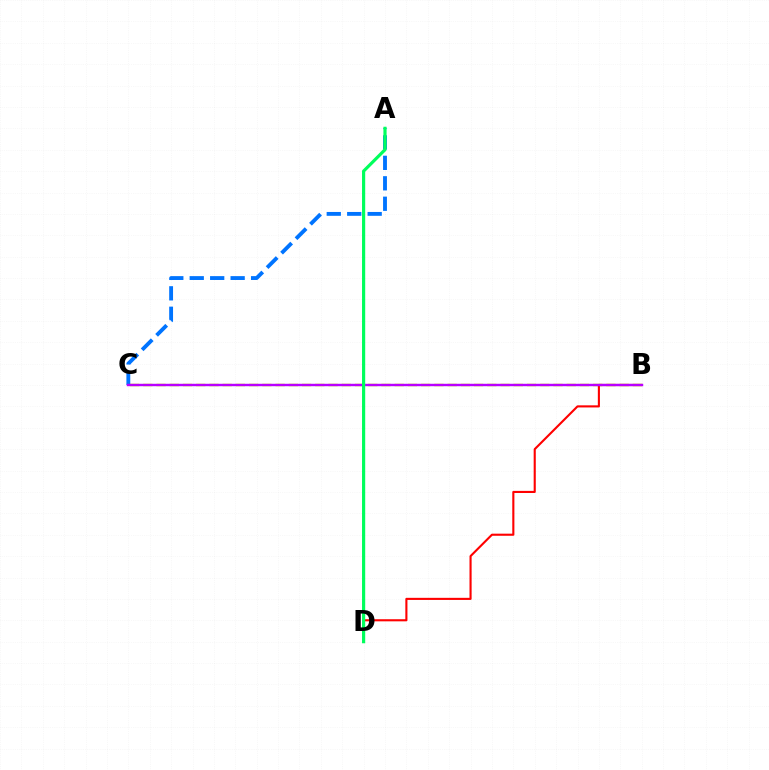{('B', 'C'): [{'color': '#d1ff00', 'line_style': 'dashed', 'thickness': 1.8}, {'color': '#b900ff', 'line_style': 'solid', 'thickness': 1.75}], ('B', 'D'): [{'color': '#ff0000', 'line_style': 'solid', 'thickness': 1.52}], ('A', 'C'): [{'color': '#0074ff', 'line_style': 'dashed', 'thickness': 2.78}], ('A', 'D'): [{'color': '#00ff5c', 'line_style': 'solid', 'thickness': 2.28}]}